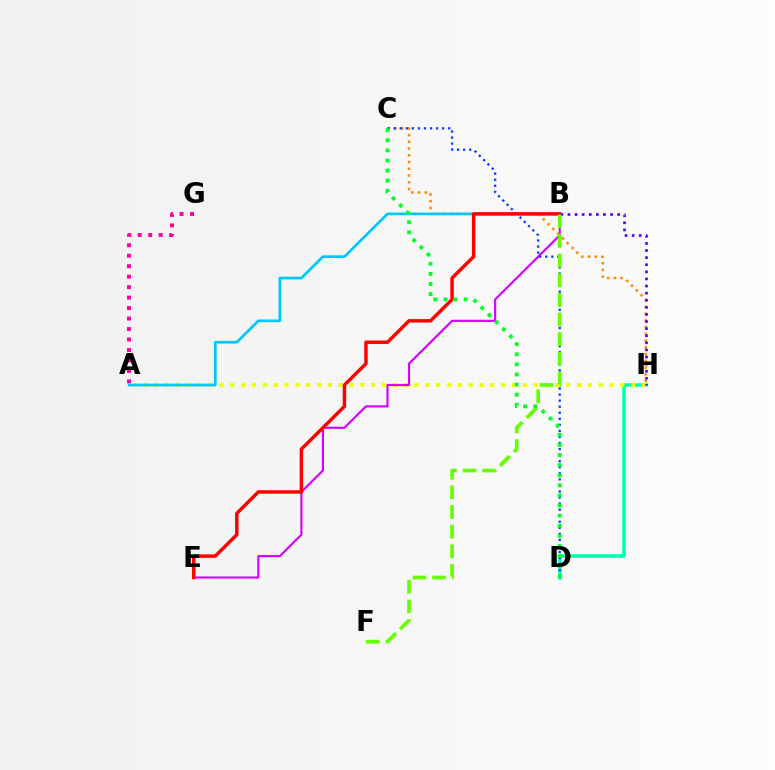{('D', 'H'): [{'color': '#00ffaf', 'line_style': 'solid', 'thickness': 2.54}], ('A', 'H'): [{'color': '#eeff00', 'line_style': 'dotted', 'thickness': 2.94}], ('A', 'G'): [{'color': '#ff00a0', 'line_style': 'dotted', 'thickness': 2.85}], ('B', 'E'): [{'color': '#d600ff', 'line_style': 'solid', 'thickness': 1.54}, {'color': '#ff0000', 'line_style': 'solid', 'thickness': 2.49}], ('C', 'H'): [{'color': '#ff8800', 'line_style': 'dotted', 'thickness': 1.83}], ('A', 'B'): [{'color': '#00c7ff', 'line_style': 'solid', 'thickness': 1.94}], ('C', 'D'): [{'color': '#003fff', 'line_style': 'dotted', 'thickness': 1.65}, {'color': '#00ff27', 'line_style': 'dotted', 'thickness': 2.74}], ('B', 'H'): [{'color': '#4f00ff', 'line_style': 'dotted', 'thickness': 1.93}], ('B', 'F'): [{'color': '#66ff00', 'line_style': 'dashed', 'thickness': 2.67}]}